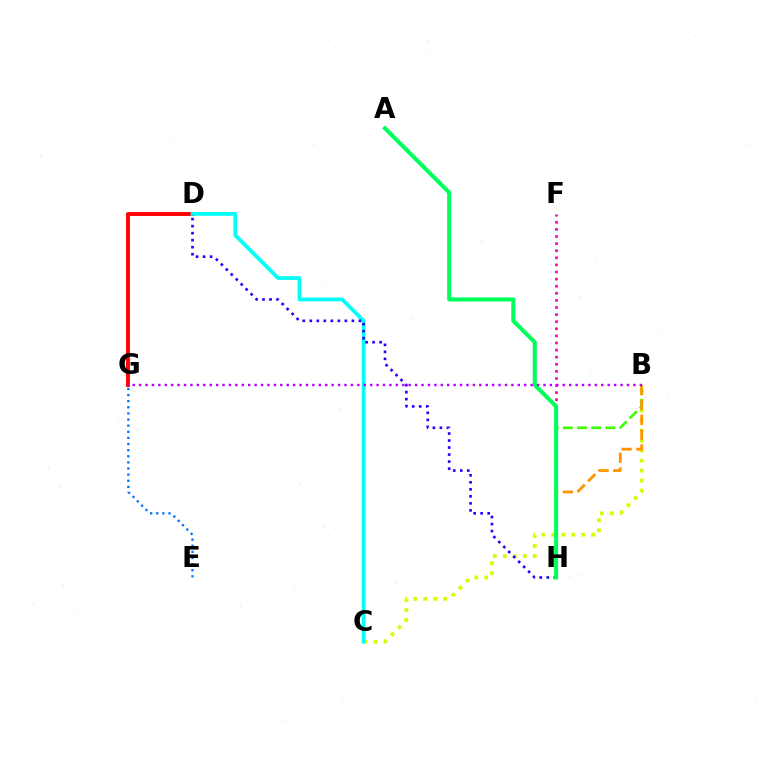{('B', 'C'): [{'color': '#d1ff00', 'line_style': 'dotted', 'thickness': 2.71}], ('B', 'H'): [{'color': '#3dff00', 'line_style': 'dashed', 'thickness': 1.92}, {'color': '#ff9400', 'line_style': 'dashed', 'thickness': 2.01}], ('D', 'G'): [{'color': '#ff0000', 'line_style': 'solid', 'thickness': 2.81}], ('E', 'G'): [{'color': '#0074ff', 'line_style': 'dotted', 'thickness': 1.66}], ('F', 'H'): [{'color': '#ff00ac', 'line_style': 'dotted', 'thickness': 1.93}], ('C', 'D'): [{'color': '#00fff6', 'line_style': 'solid', 'thickness': 2.71}], ('D', 'H'): [{'color': '#2500ff', 'line_style': 'dotted', 'thickness': 1.91}], ('A', 'H'): [{'color': '#00ff5c', 'line_style': 'solid', 'thickness': 2.92}], ('B', 'G'): [{'color': '#b900ff', 'line_style': 'dotted', 'thickness': 1.74}]}